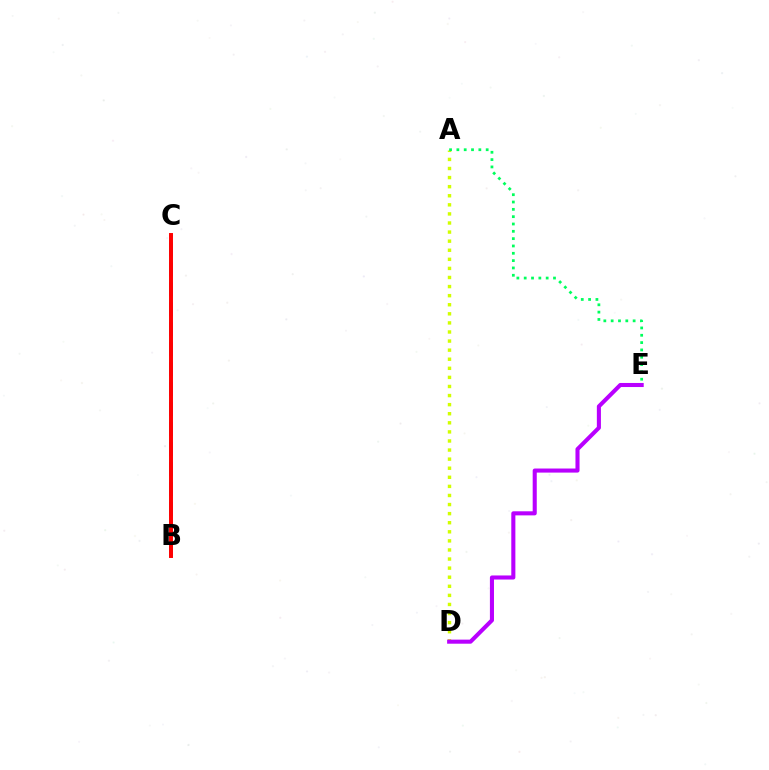{('B', 'C'): [{'color': '#0074ff', 'line_style': 'dashed', 'thickness': 2.71}, {'color': '#ff0000', 'line_style': 'solid', 'thickness': 2.85}], ('A', 'D'): [{'color': '#d1ff00', 'line_style': 'dotted', 'thickness': 2.47}], ('A', 'E'): [{'color': '#00ff5c', 'line_style': 'dotted', 'thickness': 1.99}], ('D', 'E'): [{'color': '#b900ff', 'line_style': 'solid', 'thickness': 2.93}]}